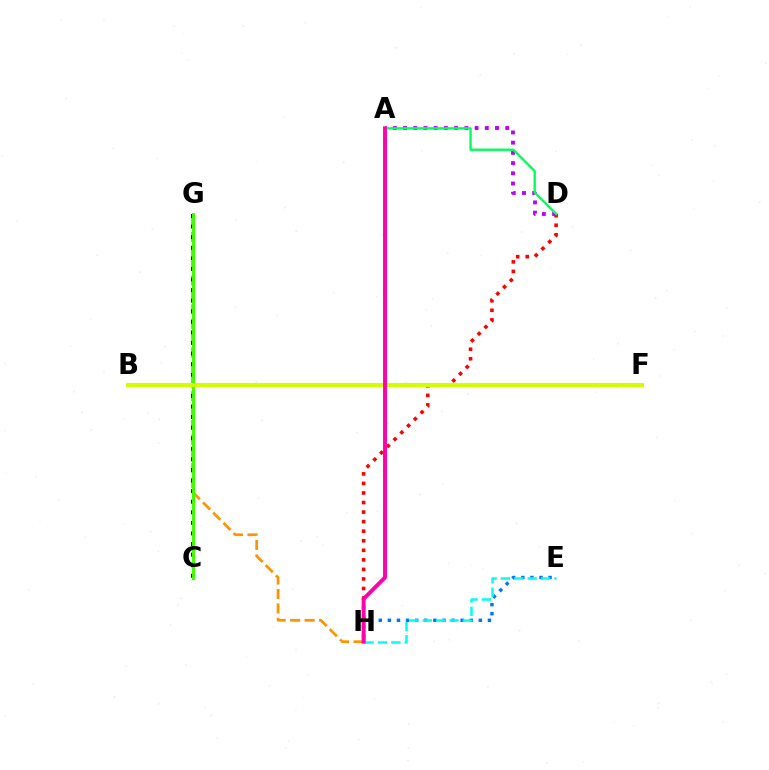{('G', 'H'): [{'color': '#ff9400', 'line_style': 'dashed', 'thickness': 1.96}], ('E', 'H'): [{'color': '#0074ff', 'line_style': 'dotted', 'thickness': 2.47}, {'color': '#00fff6', 'line_style': 'dashed', 'thickness': 1.81}], ('D', 'H'): [{'color': '#ff0000', 'line_style': 'dotted', 'thickness': 2.6}], ('C', 'G'): [{'color': '#2500ff', 'line_style': 'dotted', 'thickness': 2.88}, {'color': '#3dff00', 'line_style': 'solid', 'thickness': 2.13}], ('A', 'D'): [{'color': '#b900ff', 'line_style': 'dotted', 'thickness': 2.78}, {'color': '#00ff5c', 'line_style': 'solid', 'thickness': 1.7}], ('B', 'F'): [{'color': '#d1ff00', 'line_style': 'solid', 'thickness': 2.95}], ('A', 'H'): [{'color': '#ff00ac', 'line_style': 'solid', 'thickness': 2.82}]}